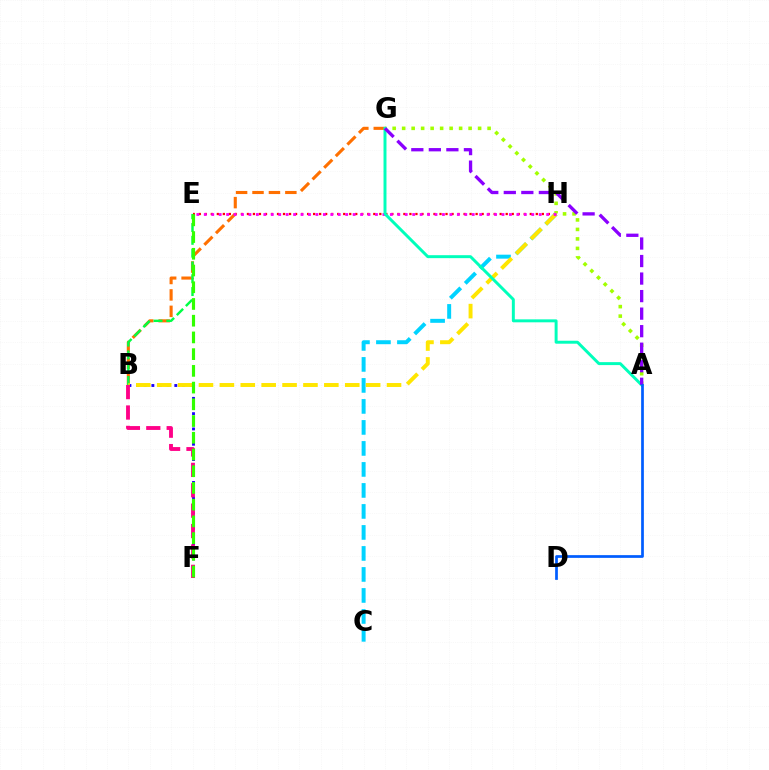{('B', 'F'): [{'color': '#1900ff', 'line_style': 'dotted', 'thickness': 2.08}, {'color': '#ff0088', 'line_style': 'dashed', 'thickness': 2.77}], ('E', 'H'): [{'color': '#ff0000', 'line_style': 'dotted', 'thickness': 1.64}, {'color': '#fa00f9', 'line_style': 'dotted', 'thickness': 2.02}], ('B', 'G'): [{'color': '#ff7000', 'line_style': 'dashed', 'thickness': 2.23}], ('A', 'G'): [{'color': '#a2ff00', 'line_style': 'dotted', 'thickness': 2.58}, {'color': '#00ffbb', 'line_style': 'solid', 'thickness': 2.13}, {'color': '#8a00ff', 'line_style': 'dashed', 'thickness': 2.38}], ('C', 'H'): [{'color': '#00d3ff', 'line_style': 'dashed', 'thickness': 2.85}], ('B', 'E'): [{'color': '#00ff45', 'line_style': 'dashed', 'thickness': 1.74}], ('B', 'H'): [{'color': '#ffe600', 'line_style': 'dashed', 'thickness': 2.84}], ('A', 'D'): [{'color': '#005dff', 'line_style': 'solid', 'thickness': 1.96}], ('E', 'F'): [{'color': '#31ff00', 'line_style': 'dashed', 'thickness': 2.27}]}